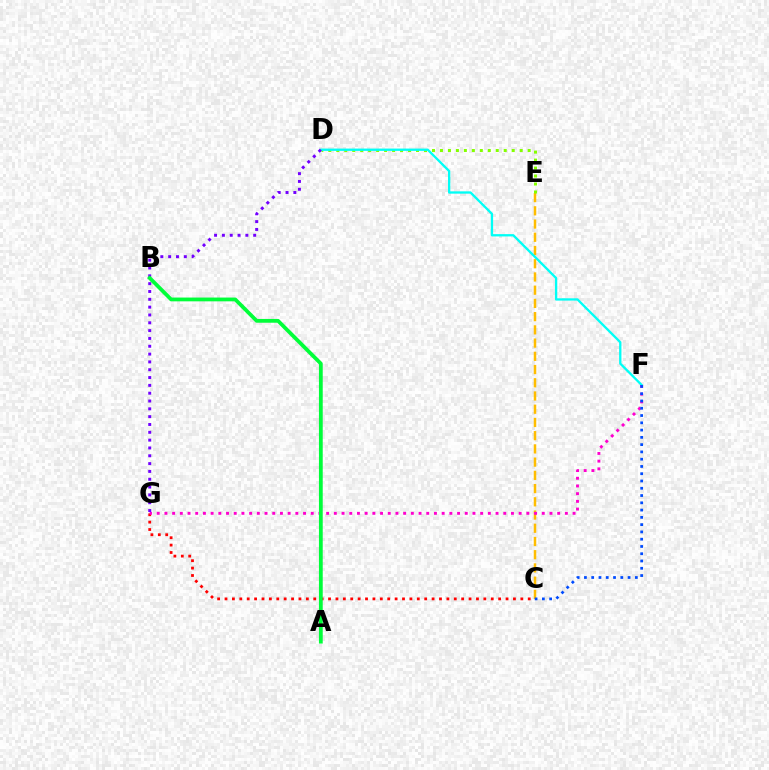{('C', 'E'): [{'color': '#ffbd00', 'line_style': 'dashed', 'thickness': 1.8}], ('C', 'G'): [{'color': '#ff0000', 'line_style': 'dotted', 'thickness': 2.01}], ('D', 'E'): [{'color': '#84ff00', 'line_style': 'dotted', 'thickness': 2.17}], ('D', 'F'): [{'color': '#00fff6', 'line_style': 'solid', 'thickness': 1.66}], ('F', 'G'): [{'color': '#ff00cf', 'line_style': 'dotted', 'thickness': 2.09}], ('D', 'G'): [{'color': '#7200ff', 'line_style': 'dotted', 'thickness': 2.13}], ('C', 'F'): [{'color': '#004bff', 'line_style': 'dotted', 'thickness': 1.98}], ('A', 'B'): [{'color': '#00ff39', 'line_style': 'solid', 'thickness': 2.72}]}